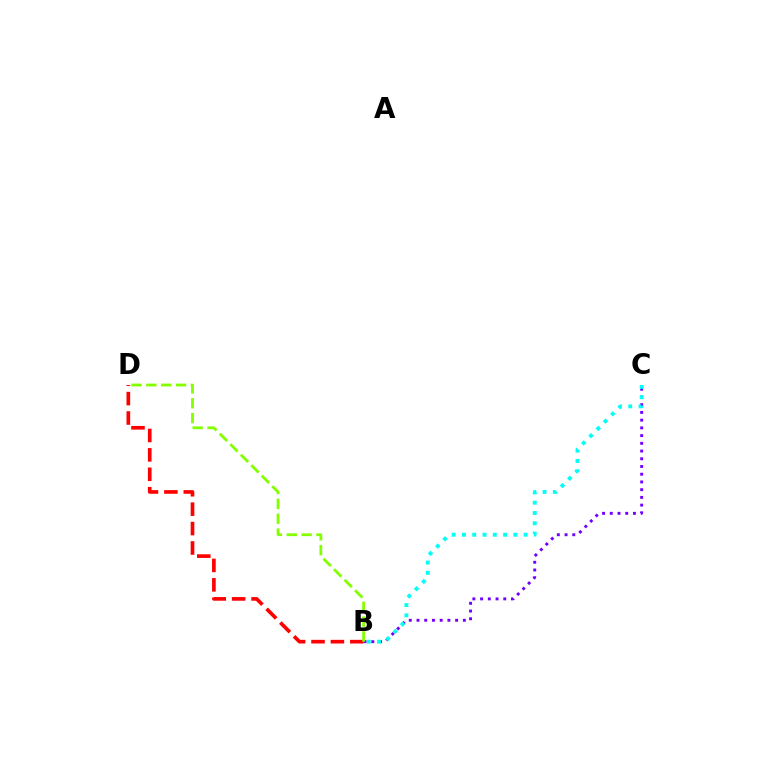{('B', 'C'): [{'color': '#7200ff', 'line_style': 'dotted', 'thickness': 2.1}, {'color': '#00fff6', 'line_style': 'dotted', 'thickness': 2.79}], ('B', 'D'): [{'color': '#ff0000', 'line_style': 'dashed', 'thickness': 2.64}, {'color': '#84ff00', 'line_style': 'dashed', 'thickness': 2.02}]}